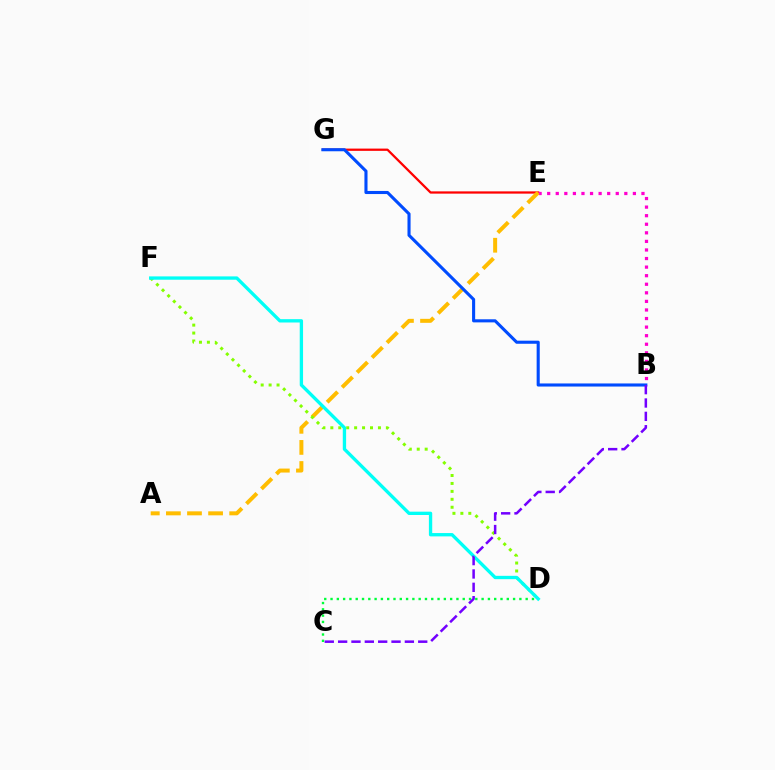{('E', 'G'): [{'color': '#ff0000', 'line_style': 'solid', 'thickness': 1.63}], ('B', 'E'): [{'color': '#ff00cf', 'line_style': 'dotted', 'thickness': 2.33}], ('A', 'E'): [{'color': '#ffbd00', 'line_style': 'dashed', 'thickness': 2.87}], ('B', 'G'): [{'color': '#004bff', 'line_style': 'solid', 'thickness': 2.23}], ('C', 'D'): [{'color': '#00ff39', 'line_style': 'dotted', 'thickness': 1.71}], ('D', 'F'): [{'color': '#84ff00', 'line_style': 'dotted', 'thickness': 2.16}, {'color': '#00fff6', 'line_style': 'solid', 'thickness': 2.4}], ('B', 'C'): [{'color': '#7200ff', 'line_style': 'dashed', 'thickness': 1.81}]}